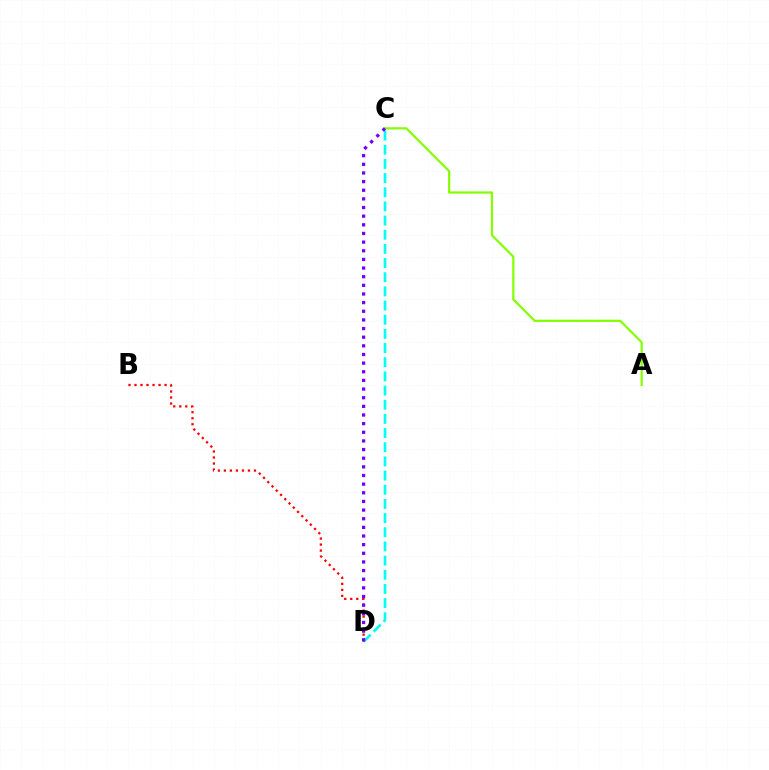{('C', 'D'): [{'color': '#00fff6', 'line_style': 'dashed', 'thickness': 1.92}, {'color': '#7200ff', 'line_style': 'dotted', 'thickness': 2.35}], ('B', 'D'): [{'color': '#ff0000', 'line_style': 'dotted', 'thickness': 1.63}], ('A', 'C'): [{'color': '#84ff00', 'line_style': 'solid', 'thickness': 1.6}]}